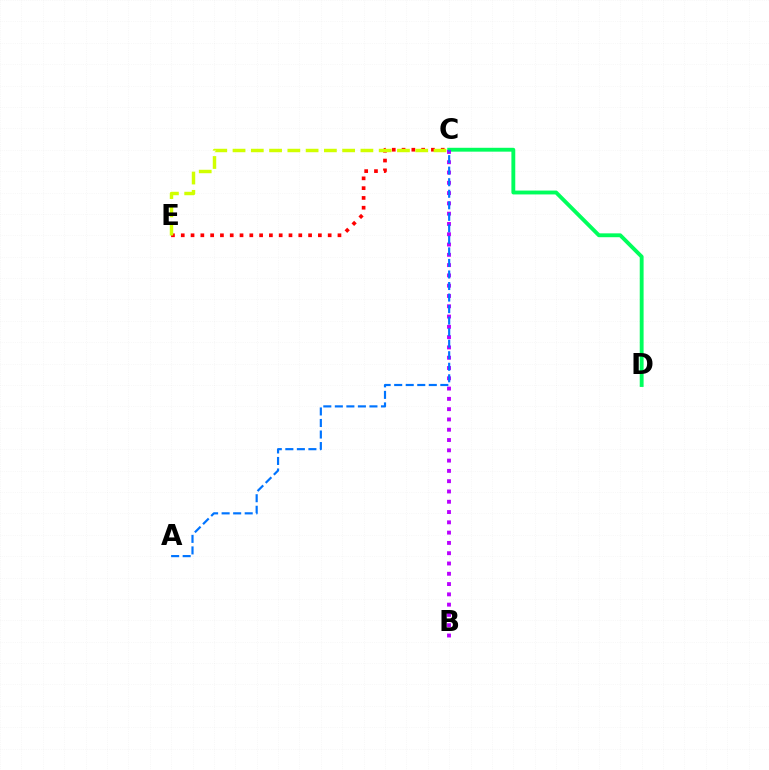{('C', 'E'): [{'color': '#ff0000', 'line_style': 'dotted', 'thickness': 2.66}, {'color': '#d1ff00', 'line_style': 'dashed', 'thickness': 2.48}], ('C', 'D'): [{'color': '#00ff5c', 'line_style': 'solid', 'thickness': 2.78}], ('B', 'C'): [{'color': '#b900ff', 'line_style': 'dotted', 'thickness': 2.8}], ('A', 'C'): [{'color': '#0074ff', 'line_style': 'dashed', 'thickness': 1.57}]}